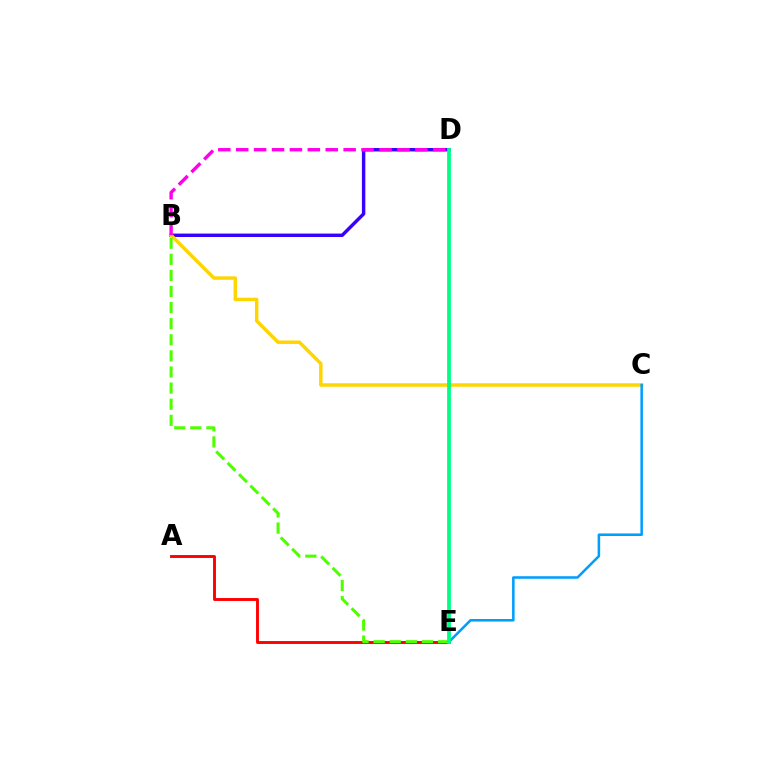{('B', 'D'): [{'color': '#3700ff', 'line_style': 'solid', 'thickness': 2.47}, {'color': '#ff00ed', 'line_style': 'dashed', 'thickness': 2.43}], ('A', 'E'): [{'color': '#ff0000', 'line_style': 'solid', 'thickness': 2.09}], ('B', 'C'): [{'color': '#ffd500', 'line_style': 'solid', 'thickness': 2.5}], ('B', 'E'): [{'color': '#4fff00', 'line_style': 'dashed', 'thickness': 2.19}], ('C', 'E'): [{'color': '#009eff', 'line_style': 'solid', 'thickness': 1.83}], ('D', 'E'): [{'color': '#00ff86', 'line_style': 'solid', 'thickness': 2.73}]}